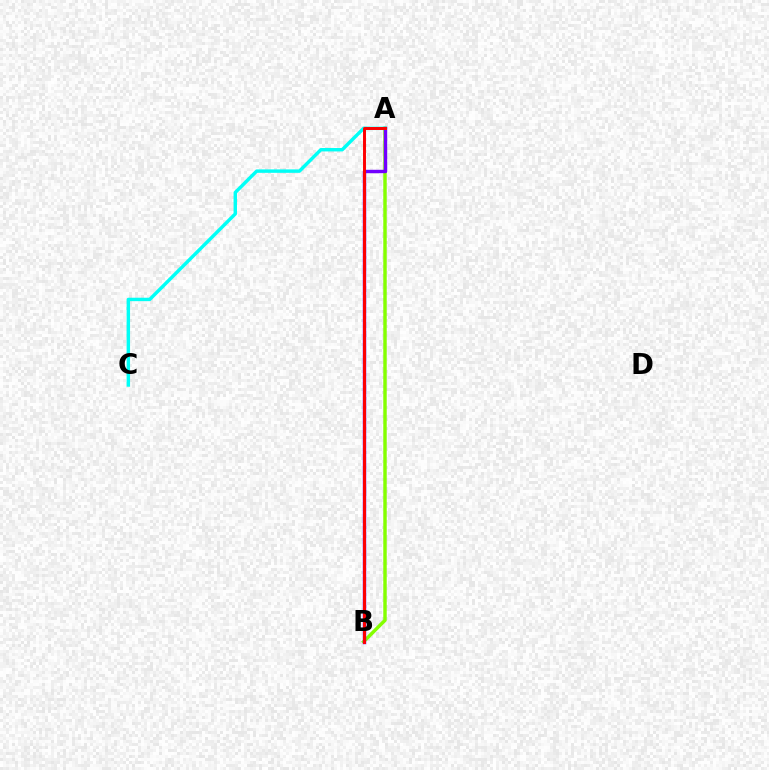{('A', 'B'): [{'color': '#84ff00', 'line_style': 'solid', 'thickness': 2.48}, {'color': '#7200ff', 'line_style': 'solid', 'thickness': 2.47}, {'color': '#ff0000', 'line_style': 'solid', 'thickness': 2.12}], ('A', 'C'): [{'color': '#00fff6', 'line_style': 'solid', 'thickness': 2.47}]}